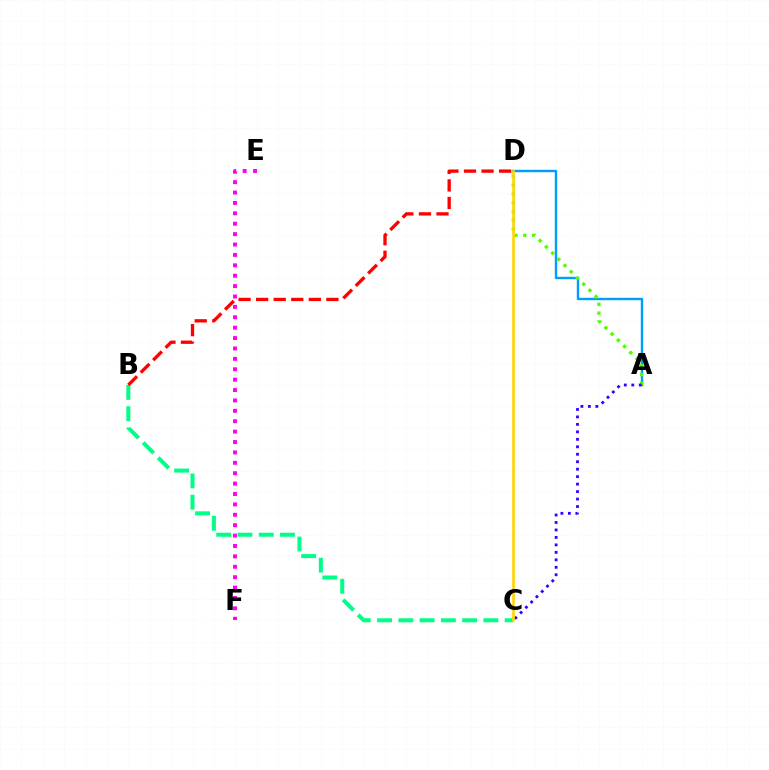{('B', 'C'): [{'color': '#00ff86', 'line_style': 'dashed', 'thickness': 2.89}], ('B', 'D'): [{'color': '#ff0000', 'line_style': 'dashed', 'thickness': 2.39}], ('E', 'F'): [{'color': '#ff00ed', 'line_style': 'dotted', 'thickness': 2.82}], ('A', 'D'): [{'color': '#009eff', 'line_style': 'solid', 'thickness': 1.74}, {'color': '#4fff00', 'line_style': 'dotted', 'thickness': 2.39}], ('A', 'C'): [{'color': '#3700ff', 'line_style': 'dotted', 'thickness': 2.03}], ('C', 'D'): [{'color': '#ffd500', 'line_style': 'solid', 'thickness': 1.89}]}